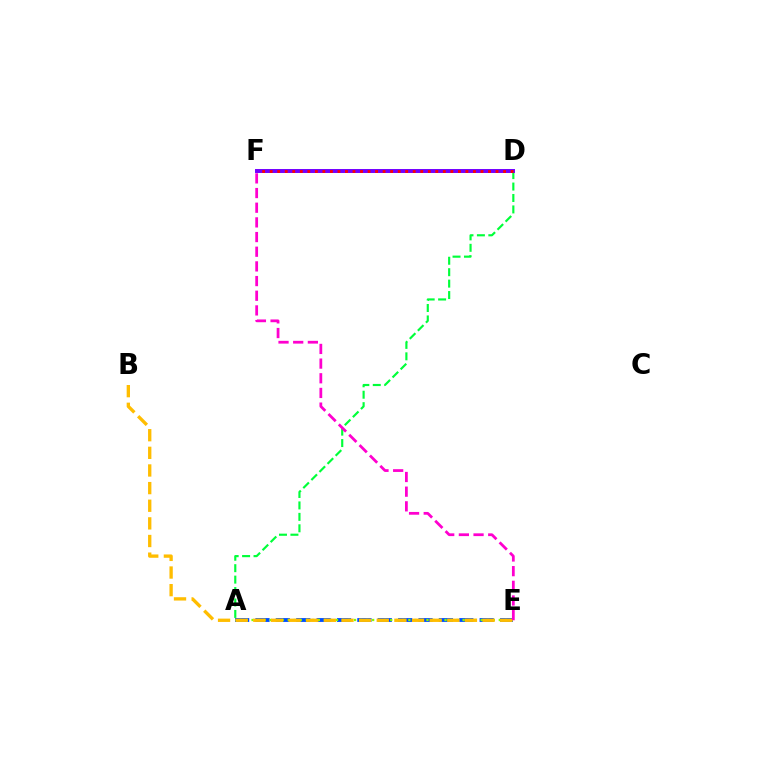{('A', 'E'): [{'color': '#004bff', 'line_style': 'dashed', 'thickness': 2.77}, {'color': '#84ff00', 'line_style': 'dotted', 'thickness': 1.64}], ('D', 'F'): [{'color': '#00fff6', 'line_style': 'dotted', 'thickness': 1.58}, {'color': '#7200ff', 'line_style': 'solid', 'thickness': 2.85}, {'color': '#ff0000', 'line_style': 'dotted', 'thickness': 2.05}], ('A', 'D'): [{'color': '#00ff39', 'line_style': 'dashed', 'thickness': 1.55}], ('B', 'E'): [{'color': '#ffbd00', 'line_style': 'dashed', 'thickness': 2.4}], ('E', 'F'): [{'color': '#ff00cf', 'line_style': 'dashed', 'thickness': 1.99}]}